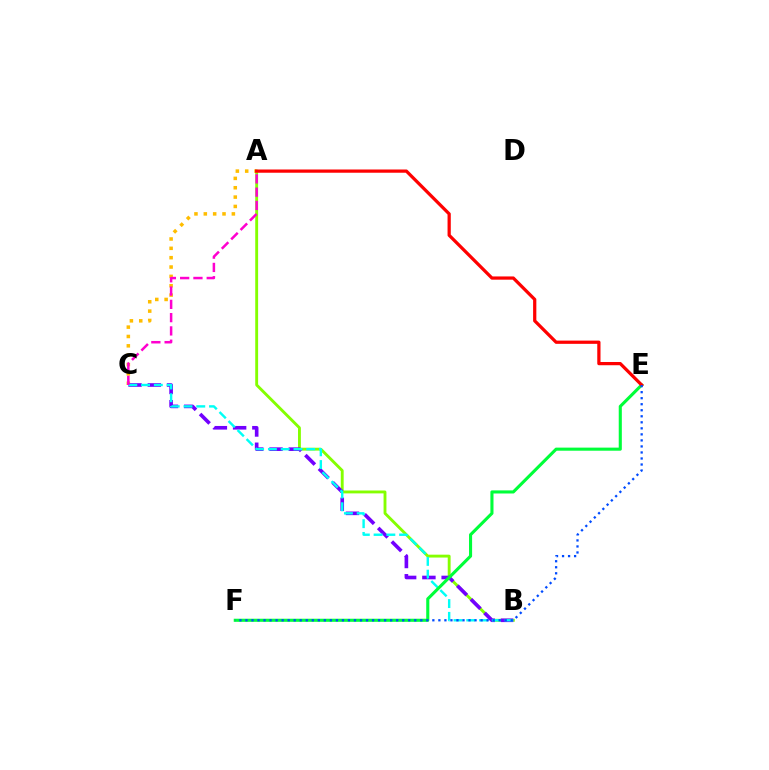{('A', 'B'): [{'color': '#84ff00', 'line_style': 'solid', 'thickness': 2.07}], ('A', 'C'): [{'color': '#ffbd00', 'line_style': 'dotted', 'thickness': 2.54}, {'color': '#ff00cf', 'line_style': 'dashed', 'thickness': 1.8}], ('B', 'C'): [{'color': '#7200ff', 'line_style': 'dashed', 'thickness': 2.62}, {'color': '#00fff6', 'line_style': 'dashed', 'thickness': 1.73}], ('E', 'F'): [{'color': '#00ff39', 'line_style': 'solid', 'thickness': 2.23}, {'color': '#004bff', 'line_style': 'dotted', 'thickness': 1.64}], ('A', 'E'): [{'color': '#ff0000', 'line_style': 'solid', 'thickness': 2.33}]}